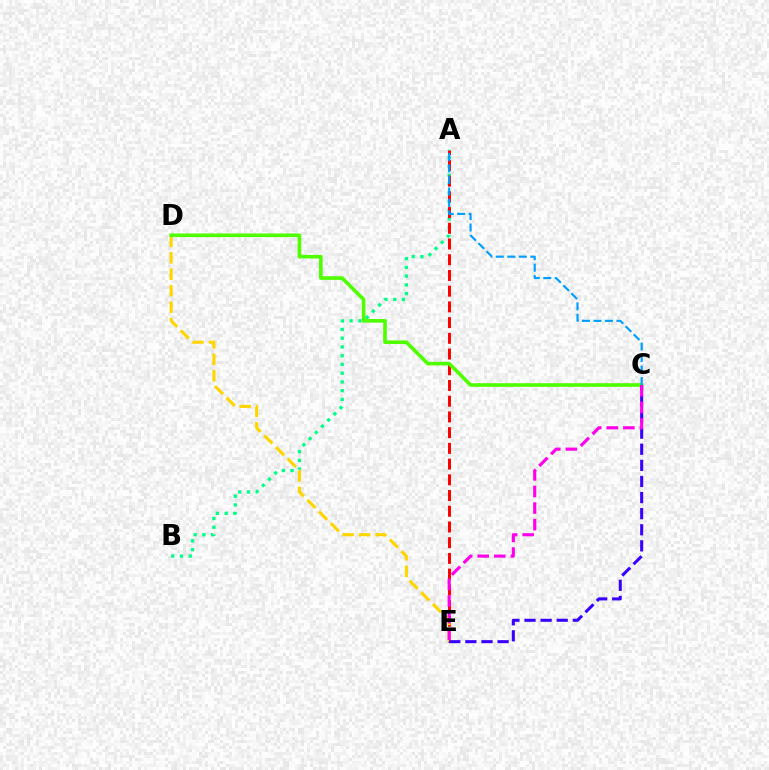{('A', 'B'): [{'color': '#00ff86', 'line_style': 'dotted', 'thickness': 2.38}], ('A', 'E'): [{'color': '#ff0000', 'line_style': 'dashed', 'thickness': 2.14}], ('D', 'E'): [{'color': '#ffd500', 'line_style': 'dashed', 'thickness': 2.24}], ('C', 'D'): [{'color': '#4fff00', 'line_style': 'solid', 'thickness': 2.61}], ('A', 'C'): [{'color': '#009eff', 'line_style': 'dashed', 'thickness': 1.56}], ('C', 'E'): [{'color': '#3700ff', 'line_style': 'dashed', 'thickness': 2.19}, {'color': '#ff00ed', 'line_style': 'dashed', 'thickness': 2.25}]}